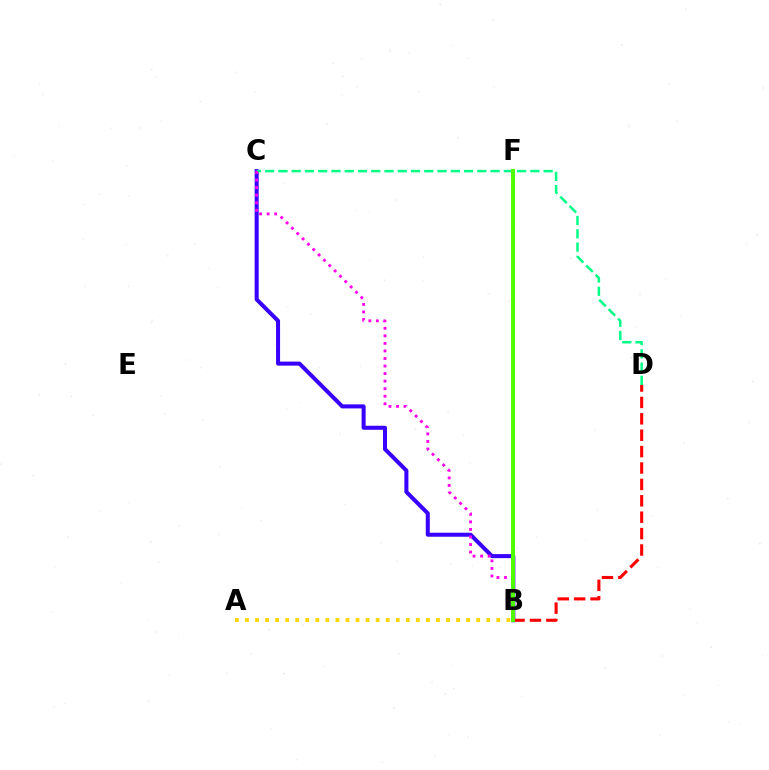{('B', 'C'): [{'color': '#3700ff', 'line_style': 'solid', 'thickness': 2.9}, {'color': '#ff00ed', 'line_style': 'dotted', 'thickness': 2.05}], ('B', 'D'): [{'color': '#ff0000', 'line_style': 'dashed', 'thickness': 2.23}], ('B', 'F'): [{'color': '#009eff', 'line_style': 'solid', 'thickness': 1.84}, {'color': '#4fff00', 'line_style': 'solid', 'thickness': 2.85}], ('C', 'D'): [{'color': '#00ff86', 'line_style': 'dashed', 'thickness': 1.8}], ('A', 'B'): [{'color': '#ffd500', 'line_style': 'dotted', 'thickness': 2.73}]}